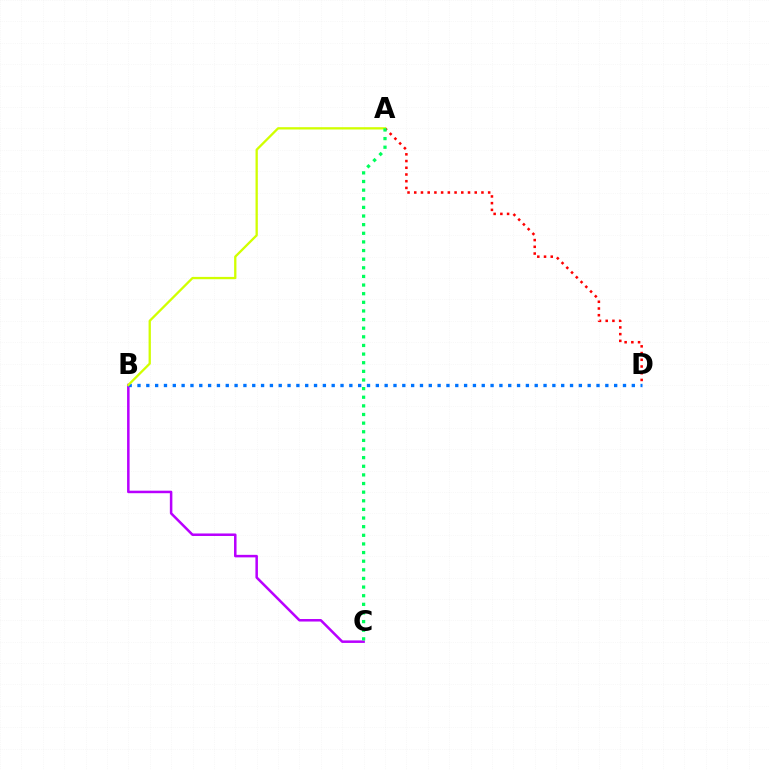{('B', 'C'): [{'color': '#b900ff', 'line_style': 'solid', 'thickness': 1.81}], ('B', 'D'): [{'color': '#0074ff', 'line_style': 'dotted', 'thickness': 2.4}], ('A', 'D'): [{'color': '#ff0000', 'line_style': 'dotted', 'thickness': 1.83}], ('A', 'B'): [{'color': '#d1ff00', 'line_style': 'solid', 'thickness': 1.66}], ('A', 'C'): [{'color': '#00ff5c', 'line_style': 'dotted', 'thickness': 2.34}]}